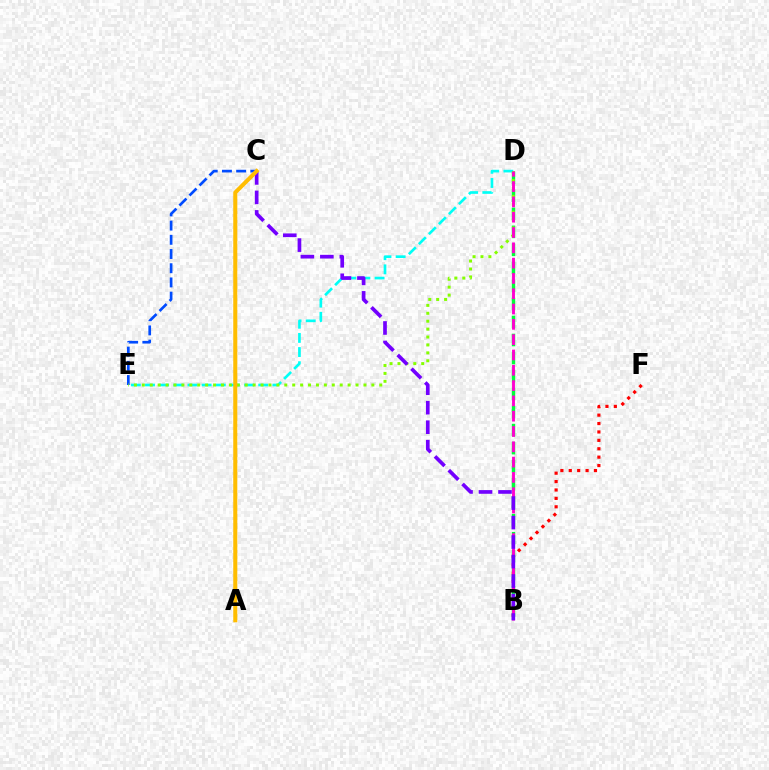{('B', 'D'): [{'color': '#00ff39', 'line_style': 'dashed', 'thickness': 2.45}, {'color': '#ff00cf', 'line_style': 'dashed', 'thickness': 2.08}], ('C', 'E'): [{'color': '#004bff', 'line_style': 'dashed', 'thickness': 1.93}], ('D', 'E'): [{'color': '#00fff6', 'line_style': 'dashed', 'thickness': 1.92}, {'color': '#84ff00', 'line_style': 'dotted', 'thickness': 2.15}], ('B', 'F'): [{'color': '#ff0000', 'line_style': 'dotted', 'thickness': 2.28}], ('B', 'C'): [{'color': '#7200ff', 'line_style': 'dashed', 'thickness': 2.65}], ('A', 'C'): [{'color': '#ffbd00', 'line_style': 'solid', 'thickness': 2.92}]}